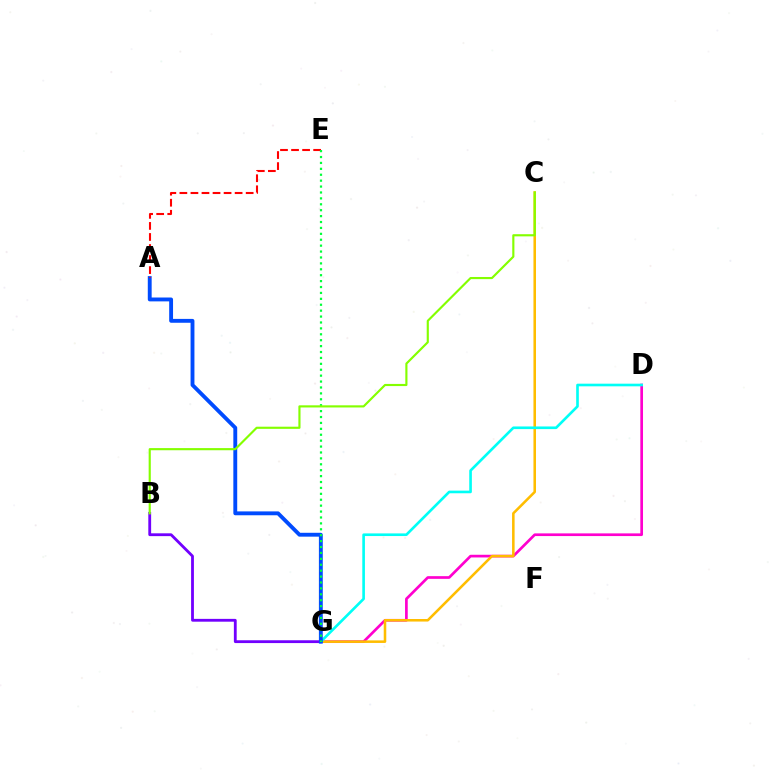{('D', 'G'): [{'color': '#ff00cf', 'line_style': 'solid', 'thickness': 1.94}, {'color': '#00fff6', 'line_style': 'solid', 'thickness': 1.9}], ('C', 'G'): [{'color': '#ffbd00', 'line_style': 'solid', 'thickness': 1.84}], ('B', 'G'): [{'color': '#7200ff', 'line_style': 'solid', 'thickness': 2.03}], ('A', 'G'): [{'color': '#004bff', 'line_style': 'solid', 'thickness': 2.78}], ('A', 'E'): [{'color': '#ff0000', 'line_style': 'dashed', 'thickness': 1.5}], ('E', 'G'): [{'color': '#00ff39', 'line_style': 'dotted', 'thickness': 1.61}], ('B', 'C'): [{'color': '#84ff00', 'line_style': 'solid', 'thickness': 1.55}]}